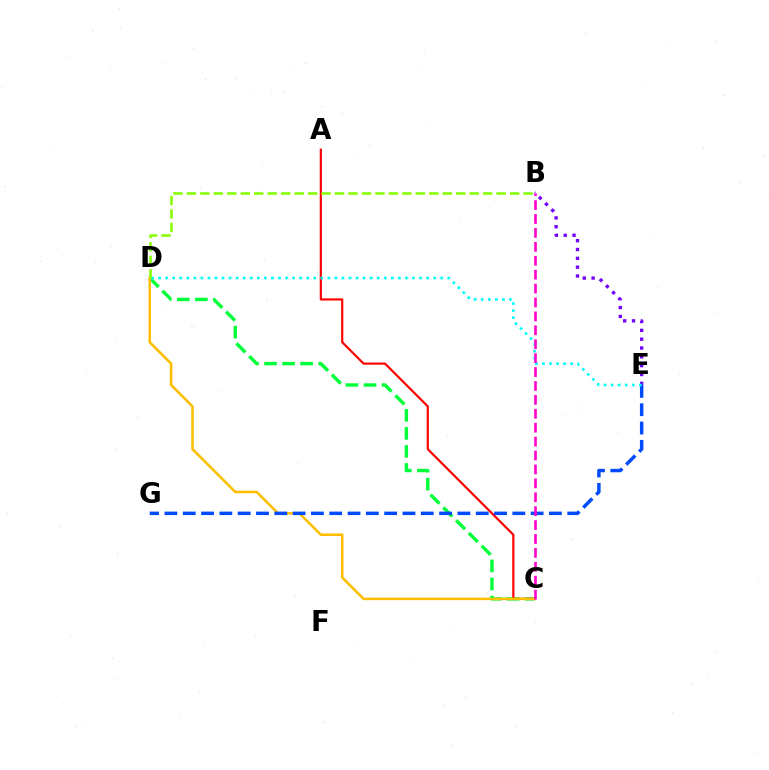{('C', 'D'): [{'color': '#00ff39', 'line_style': 'dashed', 'thickness': 2.45}, {'color': '#ffbd00', 'line_style': 'solid', 'thickness': 1.82}], ('A', 'C'): [{'color': '#ff0000', 'line_style': 'solid', 'thickness': 1.56}], ('E', 'G'): [{'color': '#004bff', 'line_style': 'dashed', 'thickness': 2.49}], ('B', 'E'): [{'color': '#7200ff', 'line_style': 'dotted', 'thickness': 2.4}], ('D', 'E'): [{'color': '#00fff6', 'line_style': 'dotted', 'thickness': 1.92}], ('B', 'C'): [{'color': '#ff00cf', 'line_style': 'dashed', 'thickness': 1.89}], ('B', 'D'): [{'color': '#84ff00', 'line_style': 'dashed', 'thickness': 1.83}]}